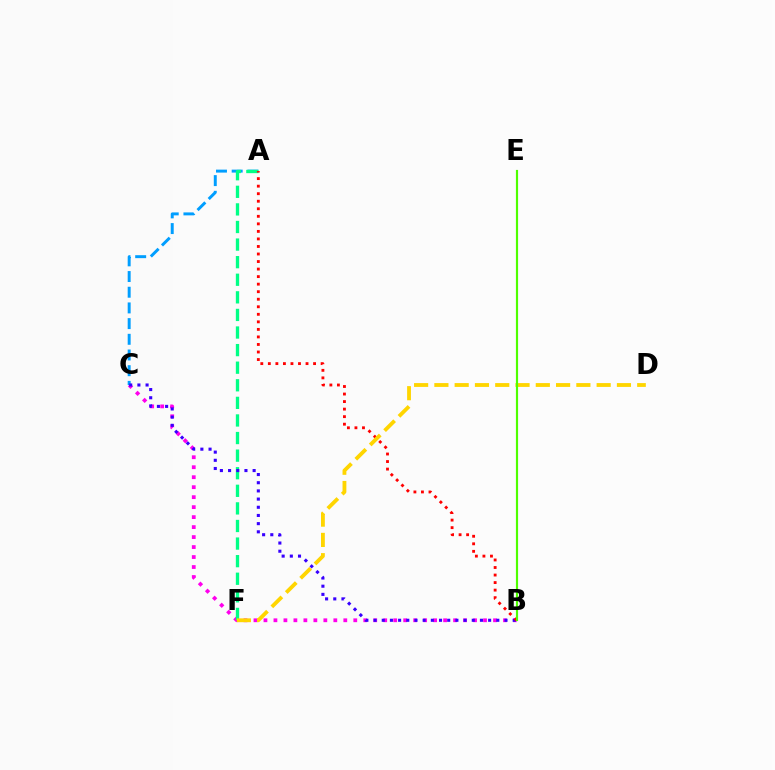{('B', 'C'): [{'color': '#ff00ed', 'line_style': 'dotted', 'thickness': 2.71}, {'color': '#3700ff', 'line_style': 'dotted', 'thickness': 2.22}], ('A', 'C'): [{'color': '#009eff', 'line_style': 'dashed', 'thickness': 2.13}], ('A', 'F'): [{'color': '#00ff86', 'line_style': 'dashed', 'thickness': 2.39}], ('A', 'B'): [{'color': '#ff0000', 'line_style': 'dotted', 'thickness': 2.05}], ('D', 'F'): [{'color': '#ffd500', 'line_style': 'dashed', 'thickness': 2.76}], ('B', 'E'): [{'color': '#4fff00', 'line_style': 'solid', 'thickness': 1.57}]}